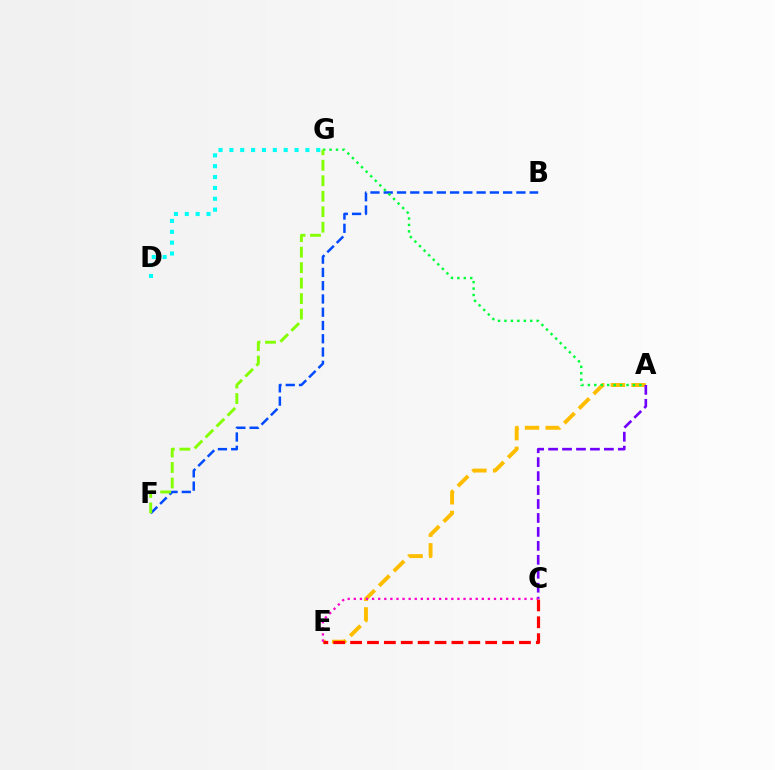{('B', 'F'): [{'color': '#004bff', 'line_style': 'dashed', 'thickness': 1.8}], ('A', 'E'): [{'color': '#ffbd00', 'line_style': 'dashed', 'thickness': 2.81}], ('A', 'G'): [{'color': '#00ff39', 'line_style': 'dotted', 'thickness': 1.75}], ('F', 'G'): [{'color': '#84ff00', 'line_style': 'dashed', 'thickness': 2.1}], ('C', 'E'): [{'color': '#ff0000', 'line_style': 'dashed', 'thickness': 2.29}, {'color': '#ff00cf', 'line_style': 'dotted', 'thickness': 1.66}], ('A', 'C'): [{'color': '#7200ff', 'line_style': 'dashed', 'thickness': 1.89}], ('D', 'G'): [{'color': '#00fff6', 'line_style': 'dotted', 'thickness': 2.95}]}